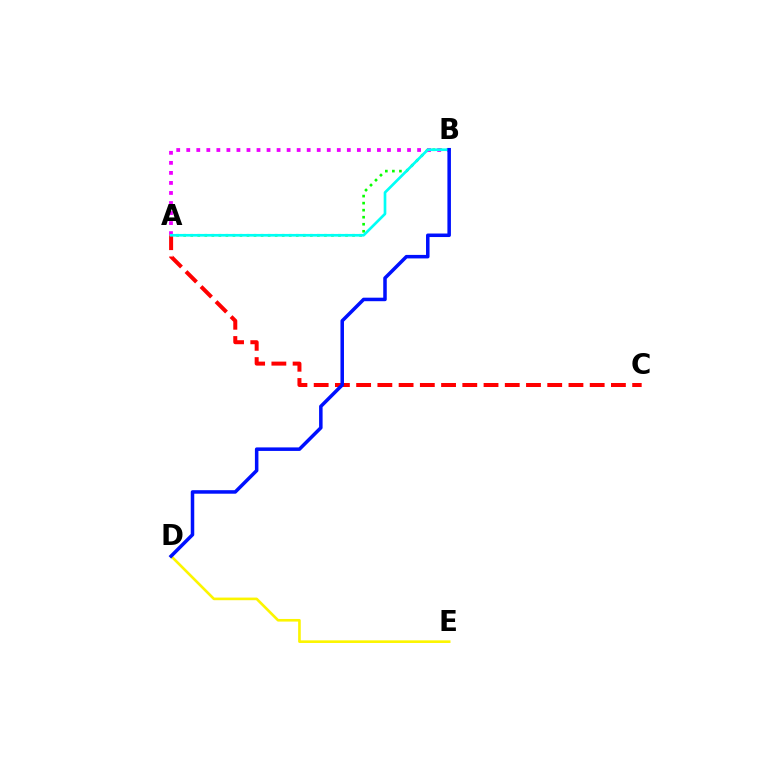{('A', 'B'): [{'color': '#08ff00', 'line_style': 'dotted', 'thickness': 1.91}, {'color': '#ee00ff', 'line_style': 'dotted', 'thickness': 2.73}, {'color': '#00fff6', 'line_style': 'solid', 'thickness': 1.93}], ('A', 'C'): [{'color': '#ff0000', 'line_style': 'dashed', 'thickness': 2.88}], ('D', 'E'): [{'color': '#fcf500', 'line_style': 'solid', 'thickness': 1.89}], ('B', 'D'): [{'color': '#0010ff', 'line_style': 'solid', 'thickness': 2.53}]}